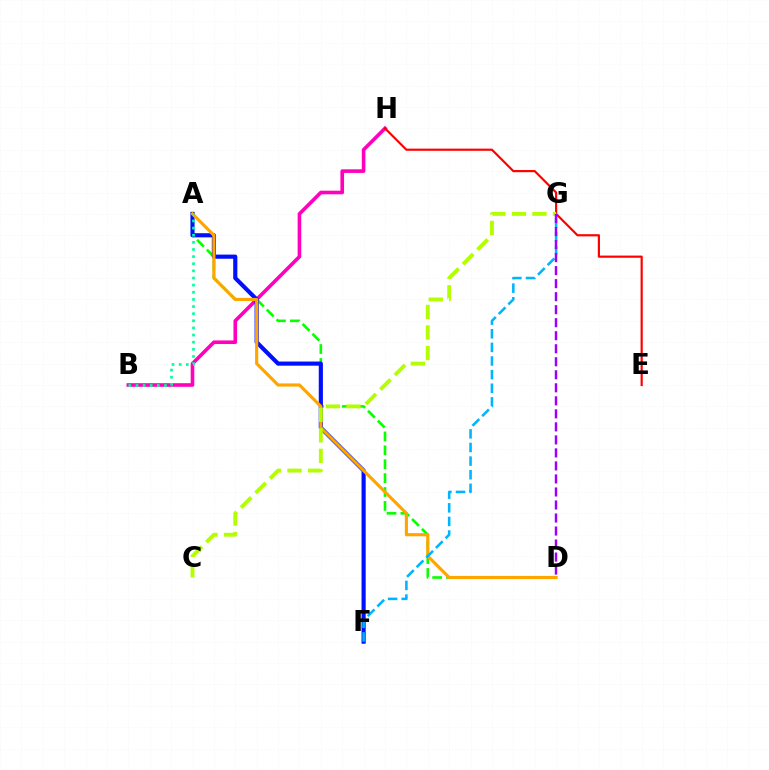{('B', 'H'): [{'color': '#ff00bd', 'line_style': 'solid', 'thickness': 2.6}], ('A', 'D'): [{'color': '#08ff00', 'line_style': 'dashed', 'thickness': 1.89}, {'color': '#ffa500', 'line_style': 'solid', 'thickness': 2.27}], ('A', 'F'): [{'color': '#0010ff', 'line_style': 'solid', 'thickness': 2.99}], ('E', 'H'): [{'color': '#ff0000', 'line_style': 'solid', 'thickness': 1.57}], ('A', 'B'): [{'color': '#00ff9d', 'line_style': 'dotted', 'thickness': 1.94}], ('F', 'G'): [{'color': '#00b5ff', 'line_style': 'dashed', 'thickness': 1.85}], ('C', 'G'): [{'color': '#b3ff00', 'line_style': 'dashed', 'thickness': 2.79}], ('D', 'G'): [{'color': '#9b00ff', 'line_style': 'dashed', 'thickness': 1.77}]}